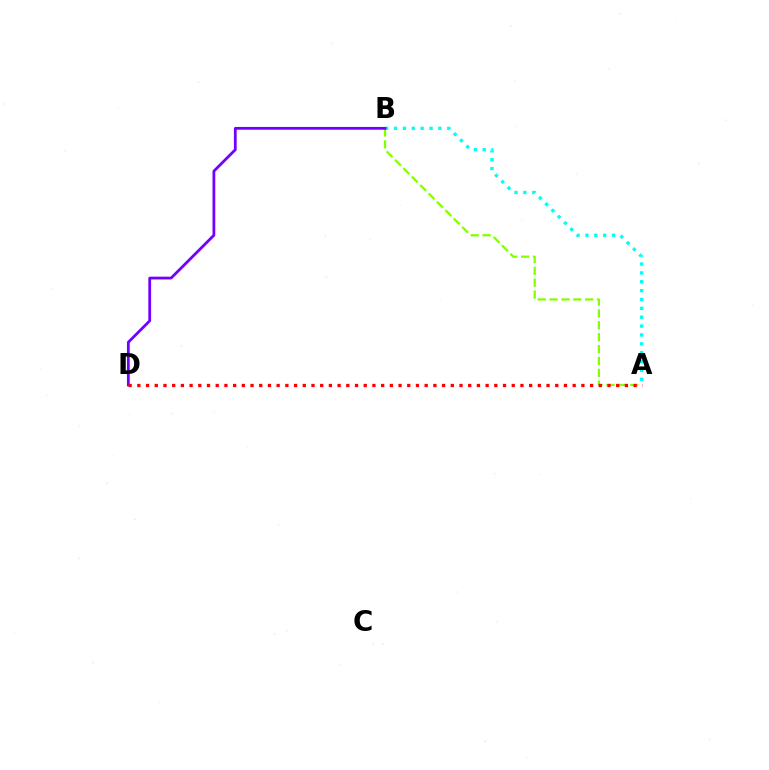{('A', 'B'): [{'color': '#00fff6', 'line_style': 'dotted', 'thickness': 2.41}, {'color': '#84ff00', 'line_style': 'dashed', 'thickness': 1.61}], ('B', 'D'): [{'color': '#7200ff', 'line_style': 'solid', 'thickness': 2.0}], ('A', 'D'): [{'color': '#ff0000', 'line_style': 'dotted', 'thickness': 2.37}]}